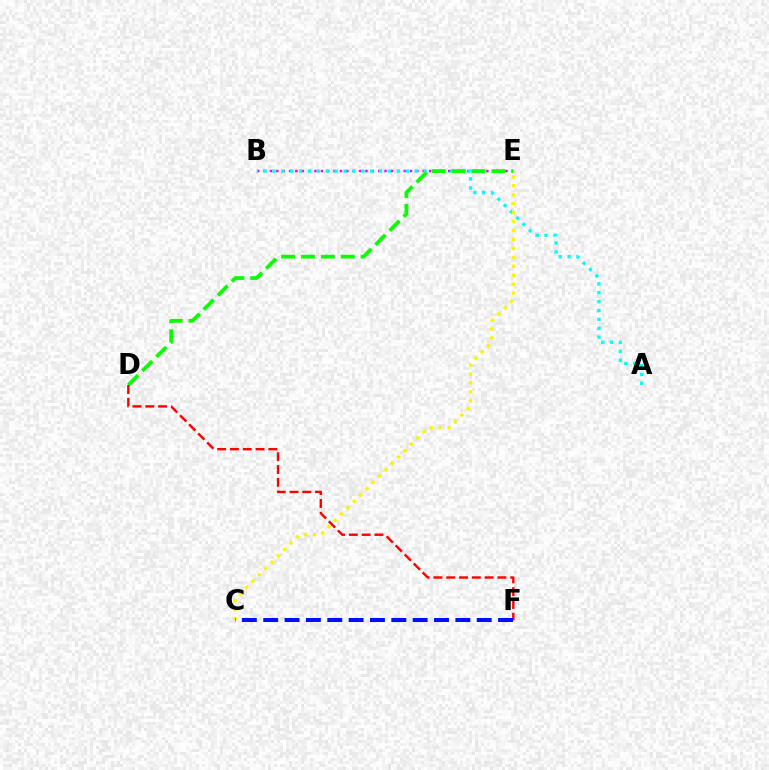{('B', 'E'): [{'color': '#ee00ff', 'line_style': 'dotted', 'thickness': 1.73}], ('A', 'B'): [{'color': '#00fff6', 'line_style': 'dotted', 'thickness': 2.42}], ('D', 'E'): [{'color': '#08ff00', 'line_style': 'dashed', 'thickness': 2.7}], ('D', 'F'): [{'color': '#ff0000', 'line_style': 'dashed', 'thickness': 1.74}], ('C', 'E'): [{'color': '#fcf500', 'line_style': 'dotted', 'thickness': 2.43}], ('C', 'F'): [{'color': '#0010ff', 'line_style': 'dashed', 'thickness': 2.9}]}